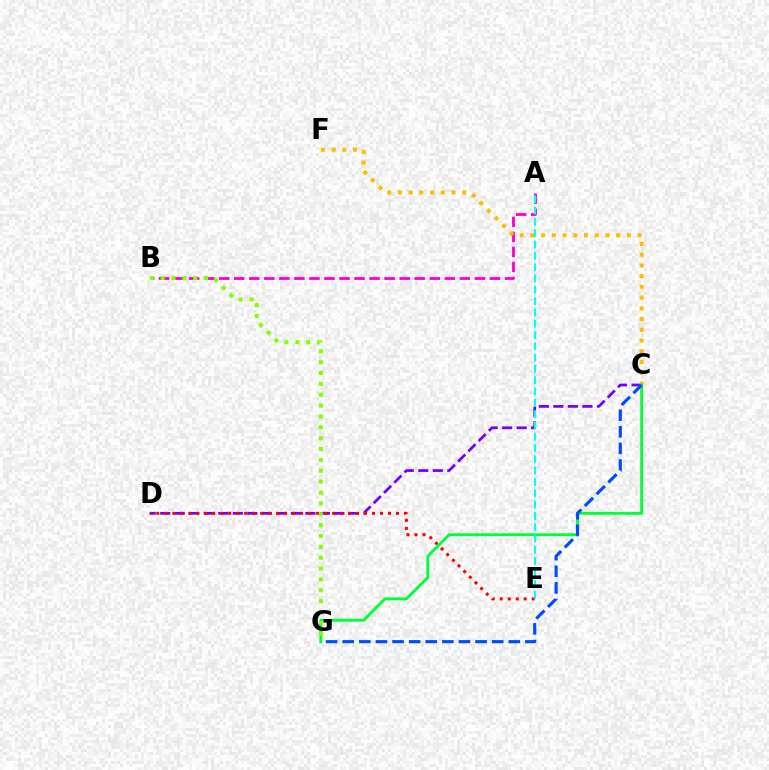{('A', 'B'): [{'color': '#ff00cf', 'line_style': 'dashed', 'thickness': 2.04}], ('C', 'D'): [{'color': '#7200ff', 'line_style': 'dashed', 'thickness': 1.97}], ('D', 'E'): [{'color': '#ff0000', 'line_style': 'dotted', 'thickness': 2.17}], ('C', 'F'): [{'color': '#ffbd00', 'line_style': 'dotted', 'thickness': 2.91}], ('C', 'G'): [{'color': '#00ff39', 'line_style': 'solid', 'thickness': 2.07}, {'color': '#004bff', 'line_style': 'dashed', 'thickness': 2.26}], ('A', 'E'): [{'color': '#00fff6', 'line_style': 'dashed', 'thickness': 1.54}], ('B', 'G'): [{'color': '#84ff00', 'line_style': 'dotted', 'thickness': 2.95}]}